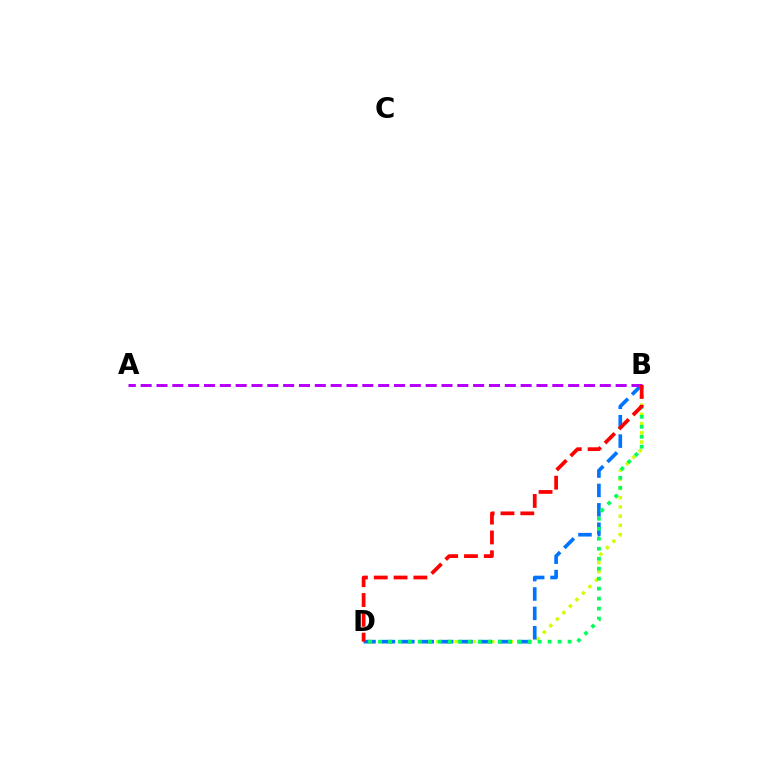{('B', 'D'): [{'color': '#d1ff00', 'line_style': 'dotted', 'thickness': 2.5}, {'color': '#0074ff', 'line_style': 'dashed', 'thickness': 2.64}, {'color': '#00ff5c', 'line_style': 'dotted', 'thickness': 2.71}, {'color': '#ff0000', 'line_style': 'dashed', 'thickness': 2.69}], ('A', 'B'): [{'color': '#b900ff', 'line_style': 'dashed', 'thickness': 2.15}]}